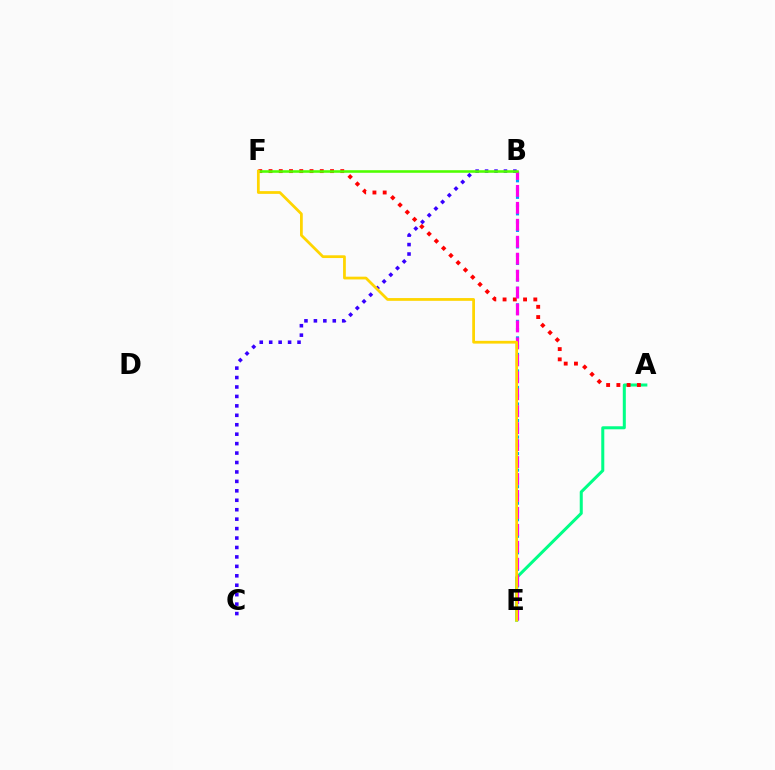{('B', 'E'): [{'color': '#009eff', 'line_style': 'dotted', 'thickness': 2.25}, {'color': '#ff00ed', 'line_style': 'dashed', 'thickness': 2.3}], ('A', 'E'): [{'color': '#00ff86', 'line_style': 'solid', 'thickness': 2.18}], ('A', 'F'): [{'color': '#ff0000', 'line_style': 'dotted', 'thickness': 2.78}], ('B', 'C'): [{'color': '#3700ff', 'line_style': 'dotted', 'thickness': 2.57}], ('B', 'F'): [{'color': '#4fff00', 'line_style': 'solid', 'thickness': 1.85}], ('E', 'F'): [{'color': '#ffd500', 'line_style': 'solid', 'thickness': 1.99}]}